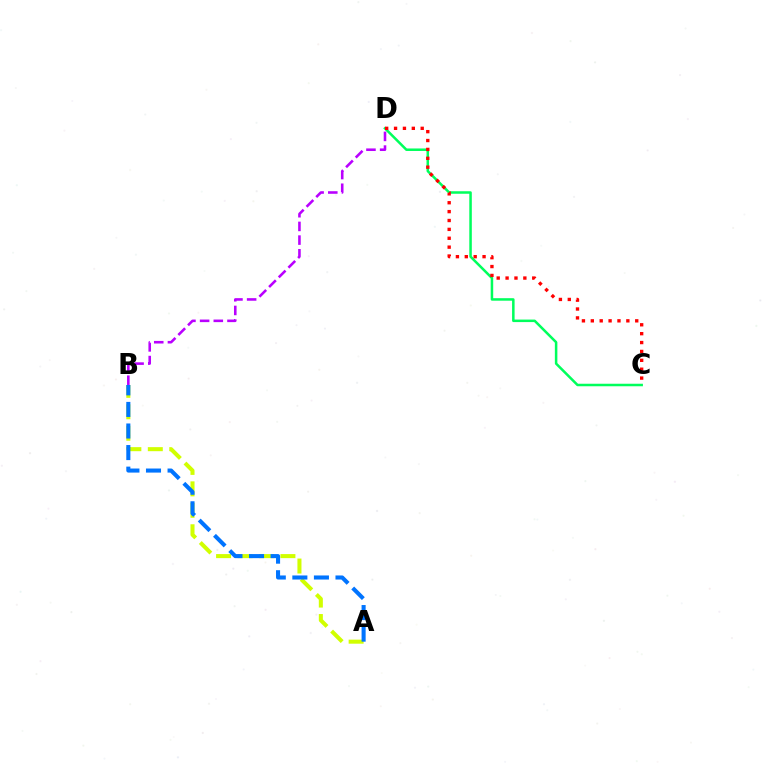{('C', 'D'): [{'color': '#00ff5c', 'line_style': 'solid', 'thickness': 1.81}, {'color': '#ff0000', 'line_style': 'dotted', 'thickness': 2.41}], ('A', 'B'): [{'color': '#d1ff00', 'line_style': 'dashed', 'thickness': 2.91}, {'color': '#0074ff', 'line_style': 'dashed', 'thickness': 2.93}], ('B', 'D'): [{'color': '#b900ff', 'line_style': 'dashed', 'thickness': 1.86}]}